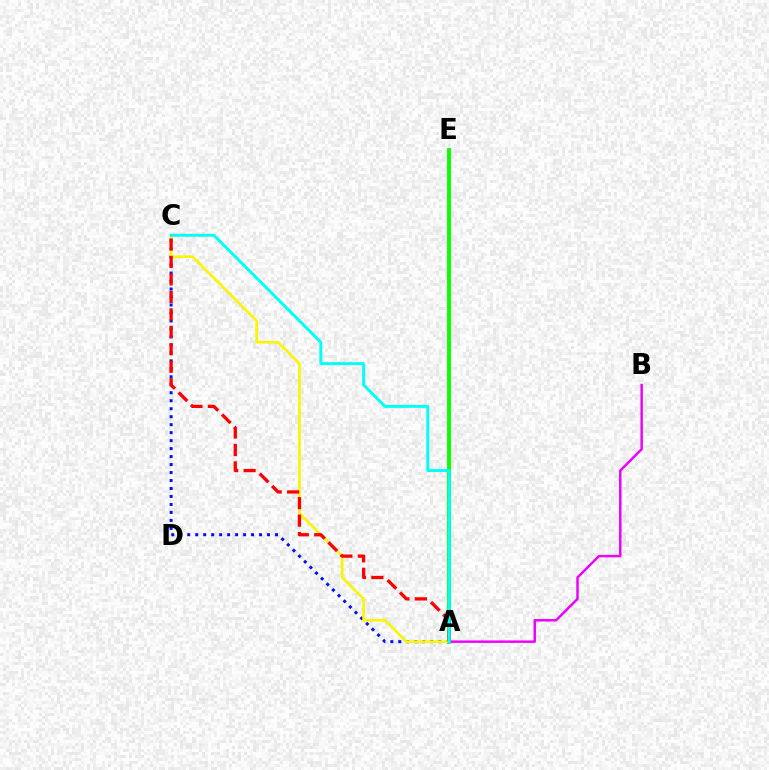{('A', 'C'): [{'color': '#0010ff', 'line_style': 'dotted', 'thickness': 2.17}, {'color': '#fcf500', 'line_style': 'solid', 'thickness': 1.92}, {'color': '#ff0000', 'line_style': 'dashed', 'thickness': 2.37}, {'color': '#00fff6', 'line_style': 'solid', 'thickness': 2.11}], ('A', 'E'): [{'color': '#08ff00', 'line_style': 'solid', 'thickness': 2.8}], ('A', 'B'): [{'color': '#ee00ff', 'line_style': 'solid', 'thickness': 1.78}]}